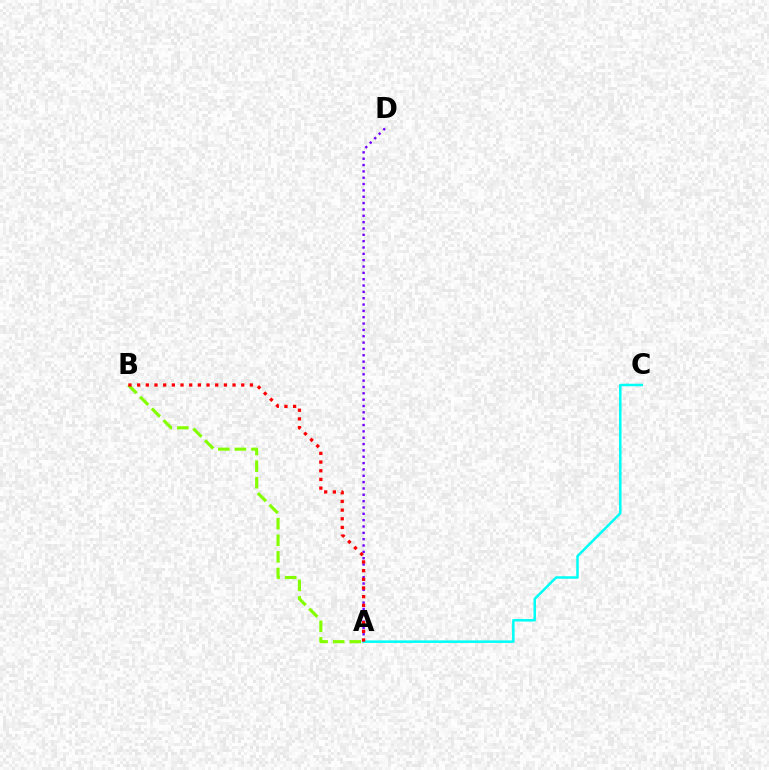{('A', 'B'): [{'color': '#84ff00', 'line_style': 'dashed', 'thickness': 2.26}, {'color': '#ff0000', 'line_style': 'dotted', 'thickness': 2.36}], ('A', 'D'): [{'color': '#7200ff', 'line_style': 'dotted', 'thickness': 1.72}], ('A', 'C'): [{'color': '#00fff6', 'line_style': 'solid', 'thickness': 1.81}]}